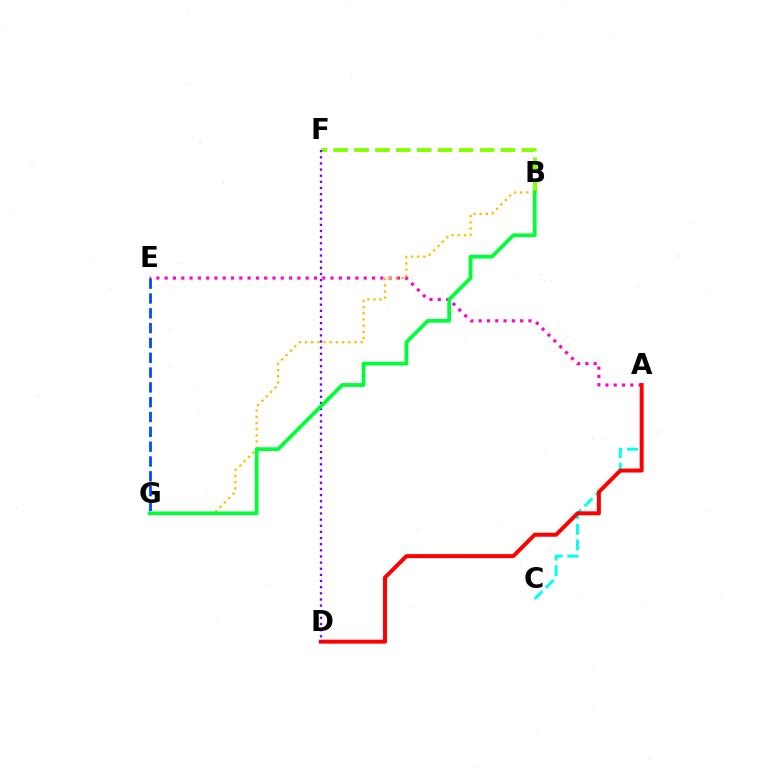{('A', 'E'): [{'color': '#ff00cf', 'line_style': 'dotted', 'thickness': 2.25}], ('B', 'F'): [{'color': '#84ff00', 'line_style': 'dashed', 'thickness': 2.84}], ('B', 'G'): [{'color': '#ffbd00', 'line_style': 'dotted', 'thickness': 1.68}, {'color': '#00ff39', 'line_style': 'solid', 'thickness': 2.71}], ('A', 'C'): [{'color': '#00fff6', 'line_style': 'dashed', 'thickness': 2.14}], ('A', 'D'): [{'color': '#ff0000', 'line_style': 'solid', 'thickness': 2.86}], ('E', 'G'): [{'color': '#004bff', 'line_style': 'dashed', 'thickness': 2.01}], ('D', 'F'): [{'color': '#7200ff', 'line_style': 'dotted', 'thickness': 1.67}]}